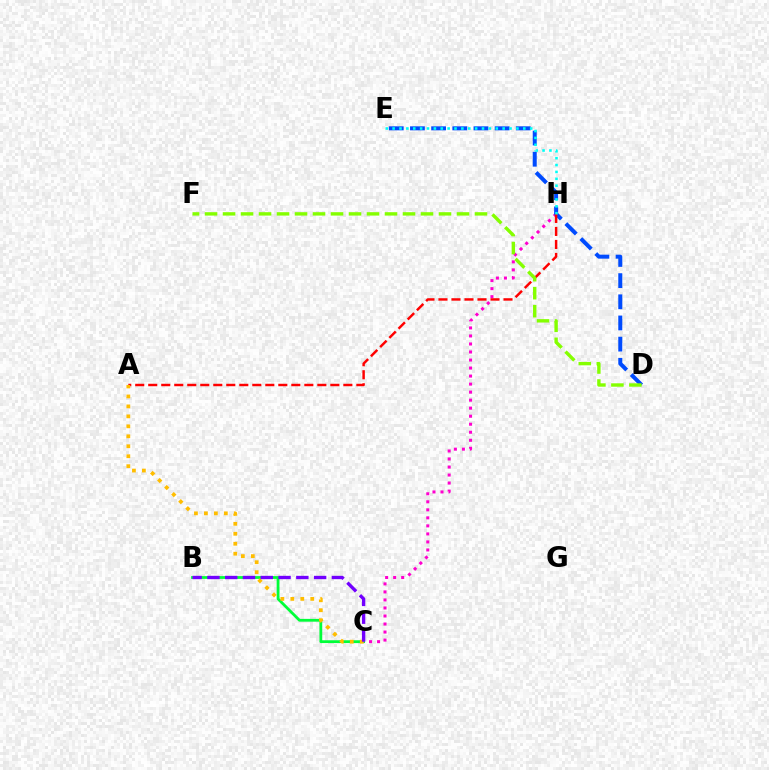{('B', 'C'): [{'color': '#00ff39', 'line_style': 'solid', 'thickness': 2.01}, {'color': '#7200ff', 'line_style': 'dashed', 'thickness': 2.42}], ('C', 'H'): [{'color': '#ff00cf', 'line_style': 'dotted', 'thickness': 2.18}], ('D', 'E'): [{'color': '#004bff', 'line_style': 'dashed', 'thickness': 2.88}], ('A', 'H'): [{'color': '#ff0000', 'line_style': 'dashed', 'thickness': 1.77}], ('D', 'F'): [{'color': '#84ff00', 'line_style': 'dashed', 'thickness': 2.44}], ('A', 'C'): [{'color': '#ffbd00', 'line_style': 'dotted', 'thickness': 2.71}], ('E', 'H'): [{'color': '#00fff6', 'line_style': 'dotted', 'thickness': 1.87}]}